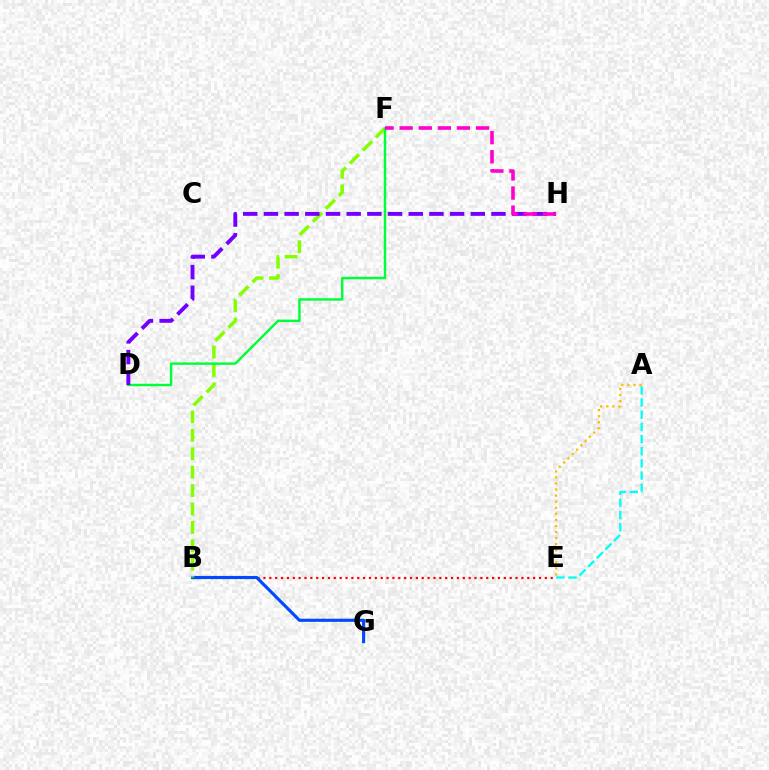{('B', 'E'): [{'color': '#ff0000', 'line_style': 'dotted', 'thickness': 1.59}], ('B', 'G'): [{'color': '#004bff', 'line_style': 'solid', 'thickness': 2.26}], ('A', 'E'): [{'color': '#ffbd00', 'line_style': 'dotted', 'thickness': 1.65}, {'color': '#00fff6', 'line_style': 'dashed', 'thickness': 1.65}], ('B', 'F'): [{'color': '#84ff00', 'line_style': 'dashed', 'thickness': 2.5}], ('D', 'F'): [{'color': '#00ff39', 'line_style': 'solid', 'thickness': 1.76}], ('D', 'H'): [{'color': '#7200ff', 'line_style': 'dashed', 'thickness': 2.81}], ('F', 'H'): [{'color': '#ff00cf', 'line_style': 'dashed', 'thickness': 2.59}]}